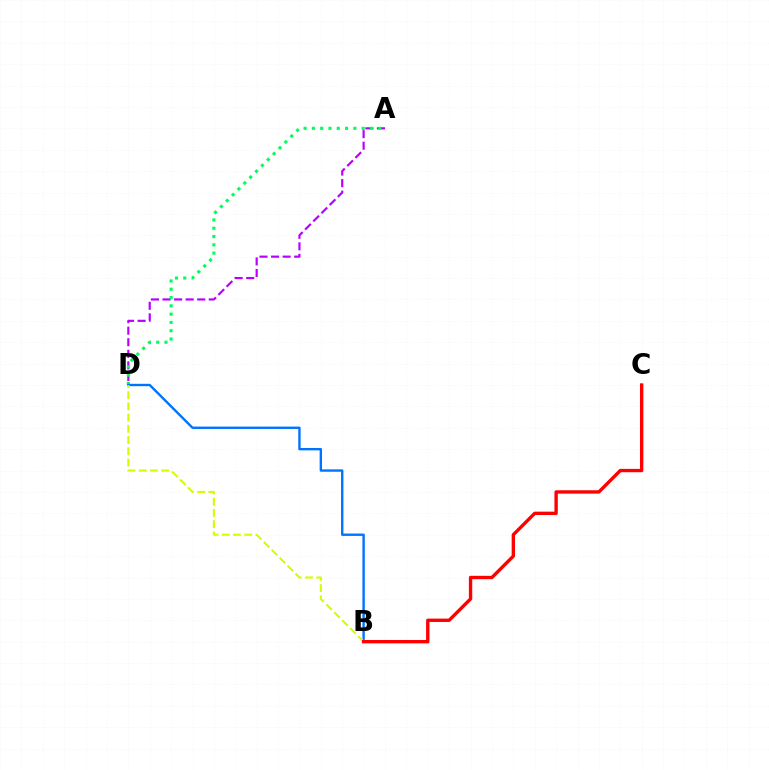{('A', 'D'): [{'color': '#b900ff', 'line_style': 'dashed', 'thickness': 1.57}, {'color': '#00ff5c', 'line_style': 'dotted', 'thickness': 2.25}], ('B', 'D'): [{'color': '#0074ff', 'line_style': 'solid', 'thickness': 1.72}, {'color': '#d1ff00', 'line_style': 'dashed', 'thickness': 1.52}], ('B', 'C'): [{'color': '#ff0000', 'line_style': 'solid', 'thickness': 2.42}]}